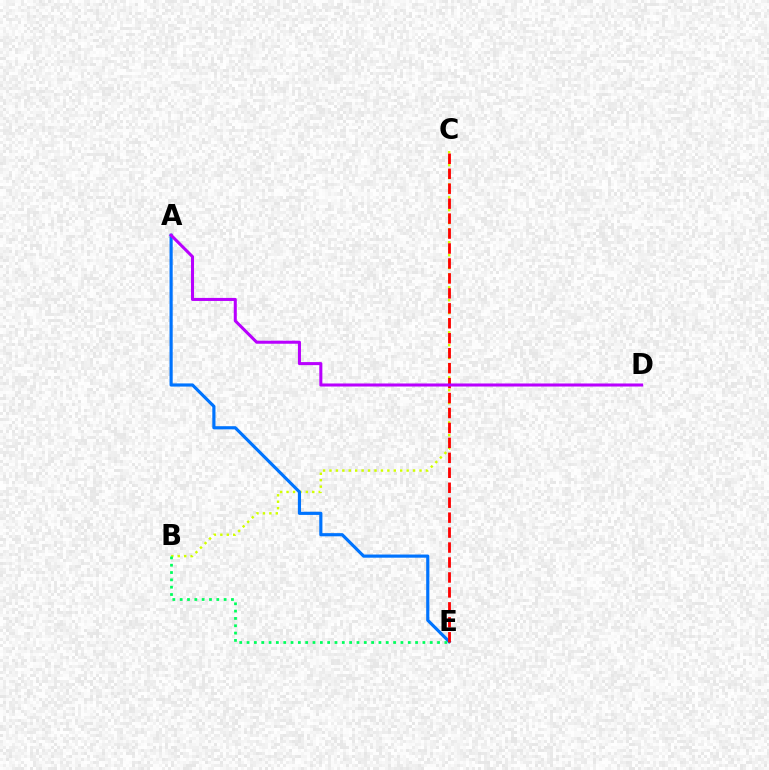{('B', 'C'): [{'color': '#d1ff00', 'line_style': 'dotted', 'thickness': 1.75}], ('A', 'E'): [{'color': '#0074ff', 'line_style': 'solid', 'thickness': 2.28}], ('C', 'E'): [{'color': '#ff0000', 'line_style': 'dashed', 'thickness': 2.03}], ('B', 'E'): [{'color': '#00ff5c', 'line_style': 'dotted', 'thickness': 1.99}], ('A', 'D'): [{'color': '#b900ff', 'line_style': 'solid', 'thickness': 2.19}]}